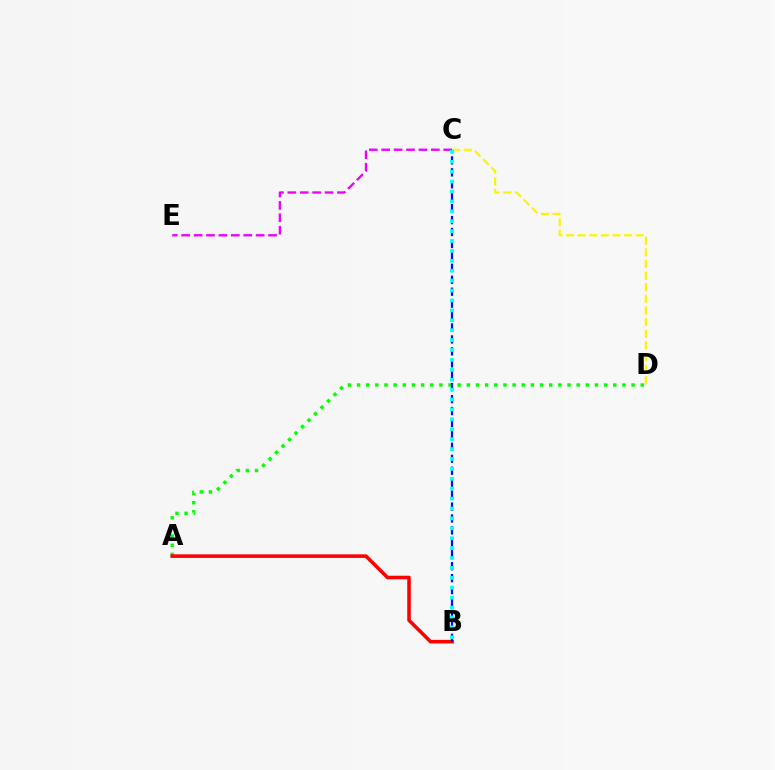{('C', 'E'): [{'color': '#ee00ff', 'line_style': 'dashed', 'thickness': 1.69}], ('A', 'D'): [{'color': '#08ff00', 'line_style': 'dotted', 'thickness': 2.49}], ('C', 'D'): [{'color': '#fcf500', 'line_style': 'dashed', 'thickness': 1.58}], ('A', 'B'): [{'color': '#ff0000', 'line_style': 'solid', 'thickness': 2.57}], ('B', 'C'): [{'color': '#0010ff', 'line_style': 'dashed', 'thickness': 1.62}, {'color': '#00fff6', 'line_style': 'dotted', 'thickness': 2.69}]}